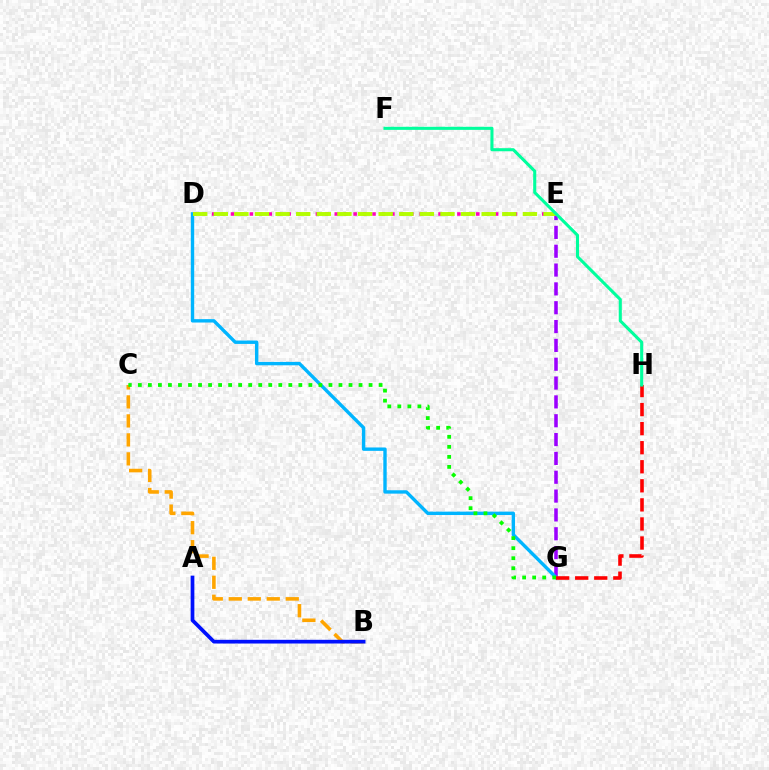{('E', 'G'): [{'color': '#9b00ff', 'line_style': 'dashed', 'thickness': 2.56}], ('B', 'C'): [{'color': '#ffa500', 'line_style': 'dashed', 'thickness': 2.58}], ('D', 'G'): [{'color': '#00b5ff', 'line_style': 'solid', 'thickness': 2.44}], ('C', 'G'): [{'color': '#08ff00', 'line_style': 'dotted', 'thickness': 2.73}], ('D', 'E'): [{'color': '#ff00bd', 'line_style': 'dotted', 'thickness': 2.56}, {'color': '#b3ff00', 'line_style': 'dashed', 'thickness': 2.8}], ('G', 'H'): [{'color': '#ff0000', 'line_style': 'dashed', 'thickness': 2.59}], ('F', 'H'): [{'color': '#00ff9d', 'line_style': 'solid', 'thickness': 2.21}], ('A', 'B'): [{'color': '#0010ff', 'line_style': 'solid', 'thickness': 2.68}]}